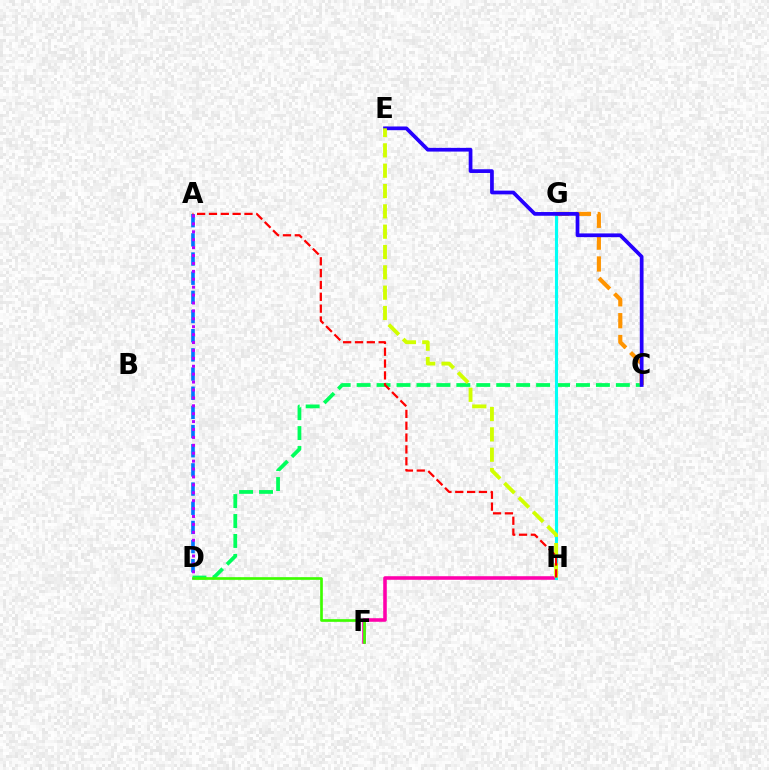{('C', 'D'): [{'color': '#00ff5c', 'line_style': 'dashed', 'thickness': 2.71}], ('A', 'D'): [{'color': '#0074ff', 'line_style': 'dashed', 'thickness': 2.6}, {'color': '#b900ff', 'line_style': 'dotted', 'thickness': 2.15}], ('F', 'H'): [{'color': '#ff00ac', 'line_style': 'solid', 'thickness': 2.56}], ('G', 'H'): [{'color': '#00fff6', 'line_style': 'solid', 'thickness': 2.22}], ('C', 'G'): [{'color': '#ff9400', 'line_style': 'dashed', 'thickness': 2.97}], ('C', 'E'): [{'color': '#2500ff', 'line_style': 'solid', 'thickness': 2.68}], ('D', 'F'): [{'color': '#3dff00', 'line_style': 'solid', 'thickness': 1.93}], ('E', 'H'): [{'color': '#d1ff00', 'line_style': 'dashed', 'thickness': 2.76}], ('A', 'H'): [{'color': '#ff0000', 'line_style': 'dashed', 'thickness': 1.61}]}